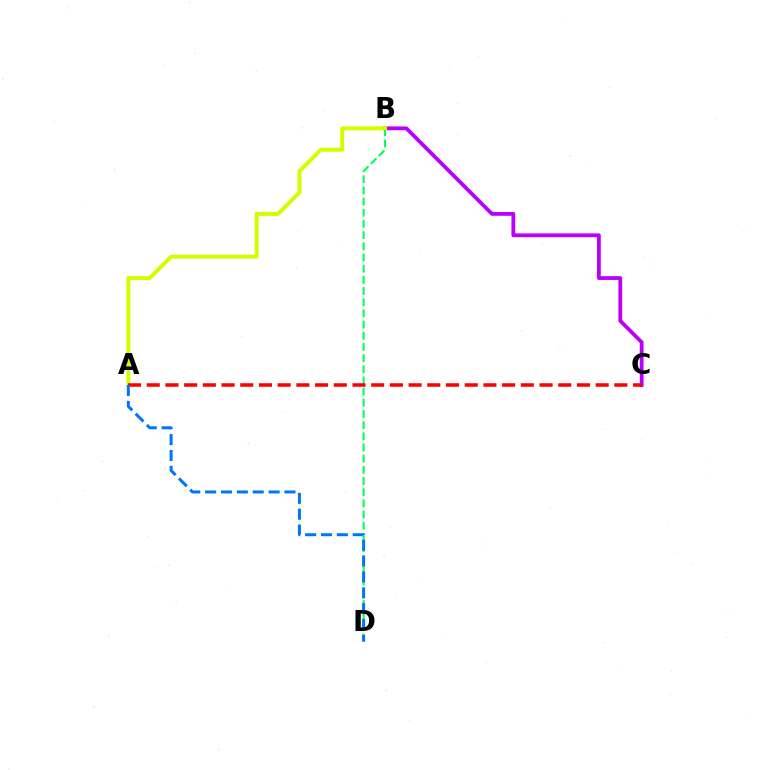{('B', 'D'): [{'color': '#00ff5c', 'line_style': 'dashed', 'thickness': 1.52}], ('B', 'C'): [{'color': '#b900ff', 'line_style': 'solid', 'thickness': 2.73}], ('A', 'B'): [{'color': '#d1ff00', 'line_style': 'solid', 'thickness': 2.86}], ('A', 'C'): [{'color': '#ff0000', 'line_style': 'dashed', 'thickness': 2.54}], ('A', 'D'): [{'color': '#0074ff', 'line_style': 'dashed', 'thickness': 2.16}]}